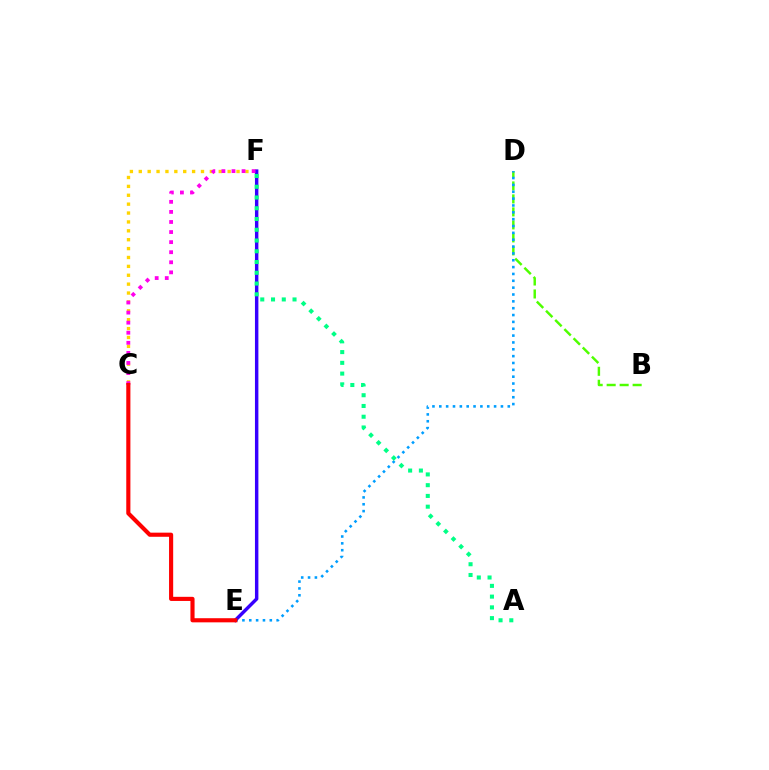{('C', 'F'): [{'color': '#ffd500', 'line_style': 'dotted', 'thickness': 2.41}, {'color': '#ff00ed', 'line_style': 'dotted', 'thickness': 2.74}], ('B', 'D'): [{'color': '#4fff00', 'line_style': 'dashed', 'thickness': 1.76}], ('D', 'E'): [{'color': '#009eff', 'line_style': 'dotted', 'thickness': 1.86}], ('E', 'F'): [{'color': '#3700ff', 'line_style': 'solid', 'thickness': 2.47}], ('A', 'F'): [{'color': '#00ff86', 'line_style': 'dotted', 'thickness': 2.92}], ('C', 'E'): [{'color': '#ff0000', 'line_style': 'solid', 'thickness': 2.97}]}